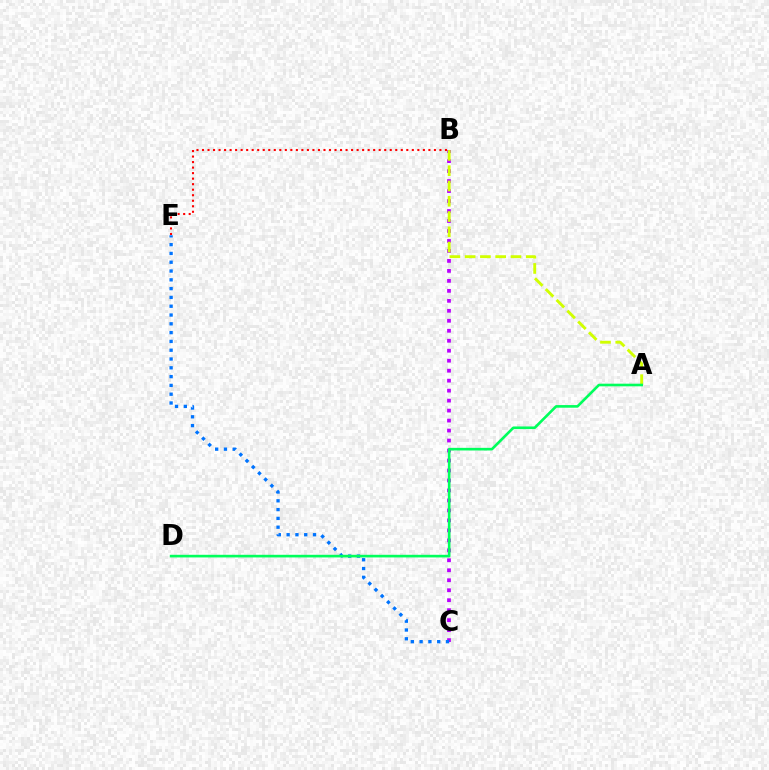{('B', 'E'): [{'color': '#ff0000', 'line_style': 'dotted', 'thickness': 1.5}], ('B', 'C'): [{'color': '#b900ff', 'line_style': 'dotted', 'thickness': 2.71}], ('C', 'E'): [{'color': '#0074ff', 'line_style': 'dotted', 'thickness': 2.39}], ('A', 'B'): [{'color': '#d1ff00', 'line_style': 'dashed', 'thickness': 2.08}], ('A', 'D'): [{'color': '#00ff5c', 'line_style': 'solid', 'thickness': 1.9}]}